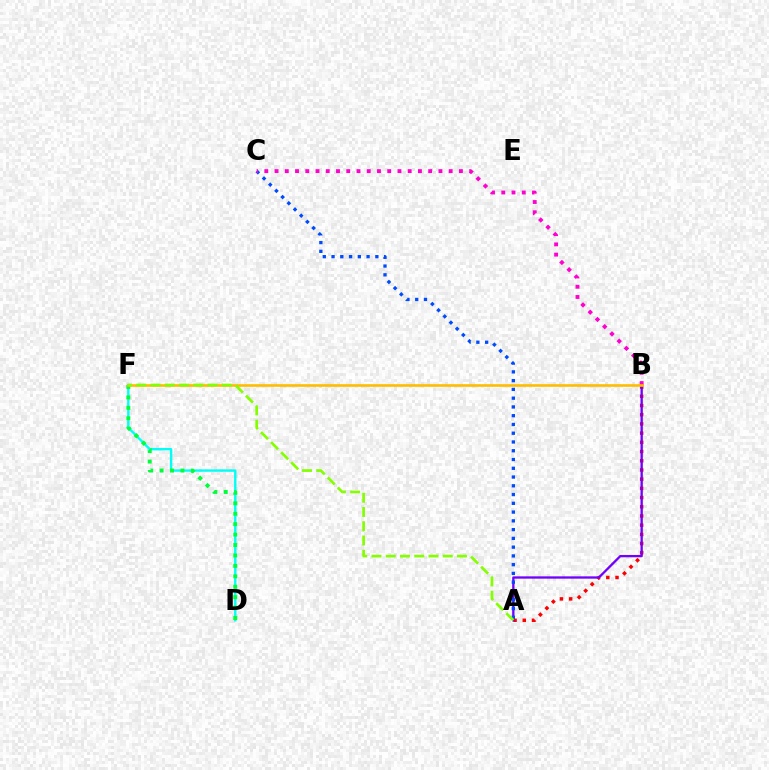{('A', 'B'): [{'color': '#ff0000', 'line_style': 'dotted', 'thickness': 2.5}, {'color': '#7200ff', 'line_style': 'solid', 'thickness': 1.67}], ('D', 'F'): [{'color': '#00fff6', 'line_style': 'solid', 'thickness': 1.72}, {'color': '#00ff39', 'line_style': 'dotted', 'thickness': 2.83}], ('A', 'C'): [{'color': '#004bff', 'line_style': 'dotted', 'thickness': 2.38}], ('B', 'C'): [{'color': '#ff00cf', 'line_style': 'dotted', 'thickness': 2.78}], ('B', 'F'): [{'color': '#ffbd00', 'line_style': 'solid', 'thickness': 1.89}], ('A', 'F'): [{'color': '#84ff00', 'line_style': 'dashed', 'thickness': 1.94}]}